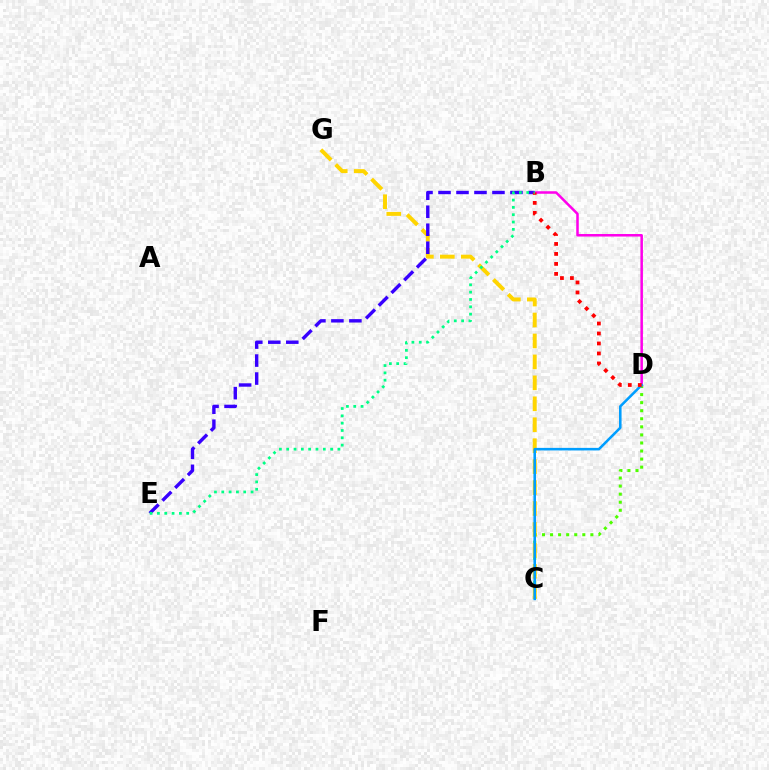{('C', 'D'): [{'color': '#4fff00', 'line_style': 'dotted', 'thickness': 2.19}, {'color': '#009eff', 'line_style': 'solid', 'thickness': 1.85}], ('C', 'G'): [{'color': '#ffd500', 'line_style': 'dashed', 'thickness': 2.85}], ('B', 'D'): [{'color': '#ff00ed', 'line_style': 'solid', 'thickness': 1.82}, {'color': '#ff0000', 'line_style': 'dotted', 'thickness': 2.71}], ('B', 'E'): [{'color': '#3700ff', 'line_style': 'dashed', 'thickness': 2.44}, {'color': '#00ff86', 'line_style': 'dotted', 'thickness': 1.99}]}